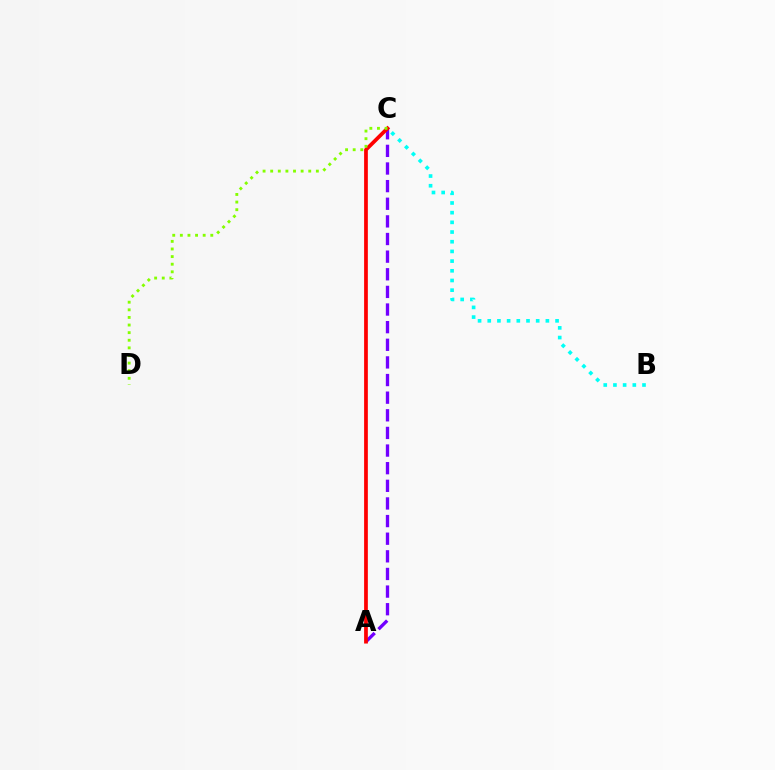{('A', 'C'): [{'color': '#7200ff', 'line_style': 'dashed', 'thickness': 2.39}, {'color': '#ff0000', 'line_style': 'solid', 'thickness': 2.69}], ('B', 'C'): [{'color': '#00fff6', 'line_style': 'dotted', 'thickness': 2.63}], ('C', 'D'): [{'color': '#84ff00', 'line_style': 'dotted', 'thickness': 2.07}]}